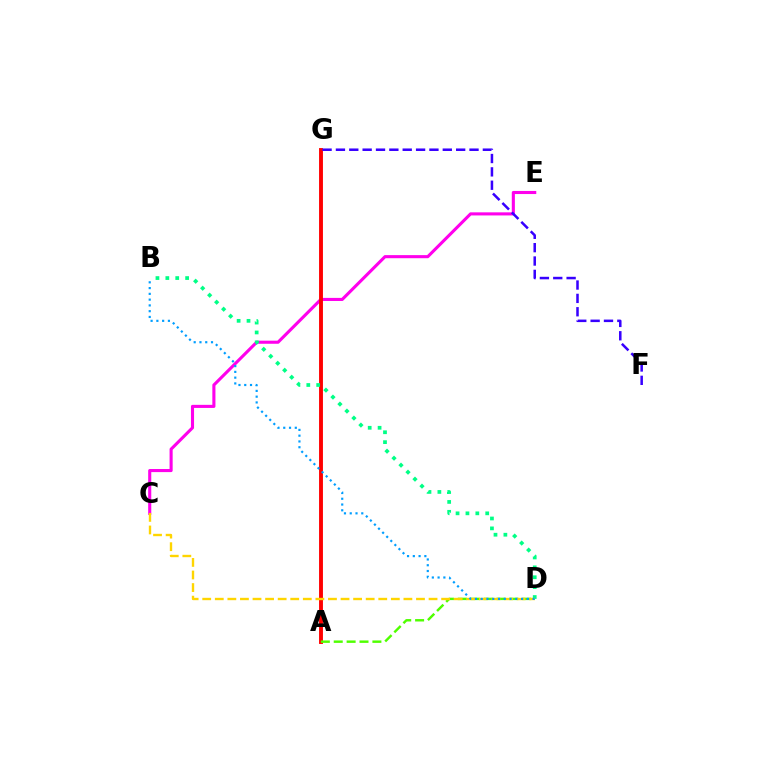{('C', 'E'): [{'color': '#ff00ed', 'line_style': 'solid', 'thickness': 2.23}], ('A', 'G'): [{'color': '#ff0000', 'line_style': 'solid', 'thickness': 2.79}], ('B', 'D'): [{'color': '#00ff86', 'line_style': 'dotted', 'thickness': 2.69}, {'color': '#009eff', 'line_style': 'dotted', 'thickness': 1.57}], ('F', 'G'): [{'color': '#3700ff', 'line_style': 'dashed', 'thickness': 1.81}], ('A', 'D'): [{'color': '#4fff00', 'line_style': 'dashed', 'thickness': 1.75}], ('C', 'D'): [{'color': '#ffd500', 'line_style': 'dashed', 'thickness': 1.71}]}